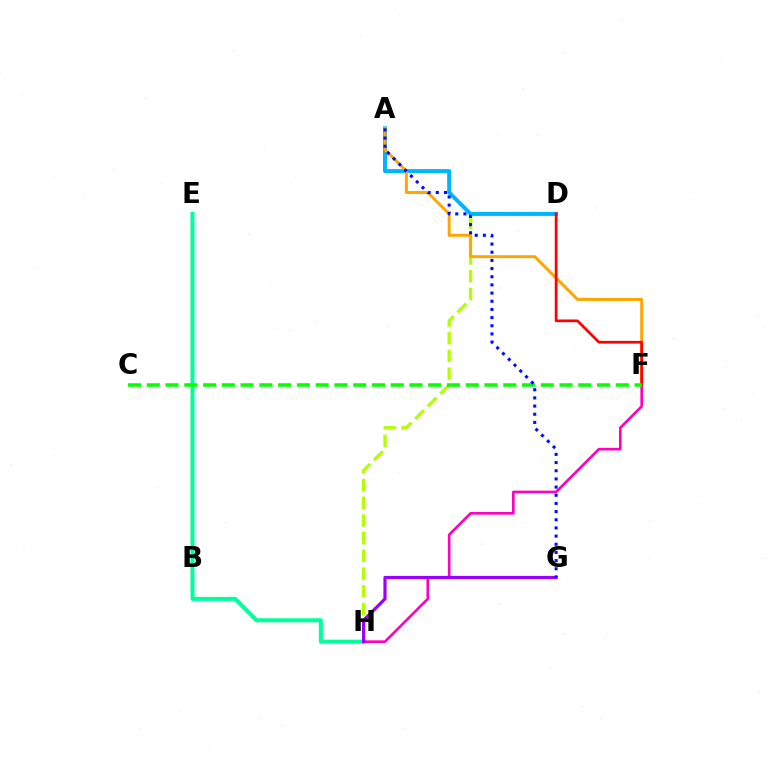{('E', 'H'): [{'color': '#00ff9d', 'line_style': 'solid', 'thickness': 2.89}], ('D', 'H'): [{'color': '#b3ff00', 'line_style': 'dashed', 'thickness': 2.41}], ('F', 'H'): [{'color': '#ff00bd', 'line_style': 'solid', 'thickness': 1.89}], ('A', 'D'): [{'color': '#00b5ff', 'line_style': 'solid', 'thickness': 2.87}], ('A', 'F'): [{'color': '#ffa500', 'line_style': 'solid', 'thickness': 2.12}], ('D', 'F'): [{'color': '#ff0000', 'line_style': 'solid', 'thickness': 1.95}], ('G', 'H'): [{'color': '#9b00ff', 'line_style': 'solid', 'thickness': 2.31}], ('C', 'F'): [{'color': '#08ff00', 'line_style': 'dashed', 'thickness': 2.55}], ('A', 'G'): [{'color': '#0010ff', 'line_style': 'dotted', 'thickness': 2.22}]}